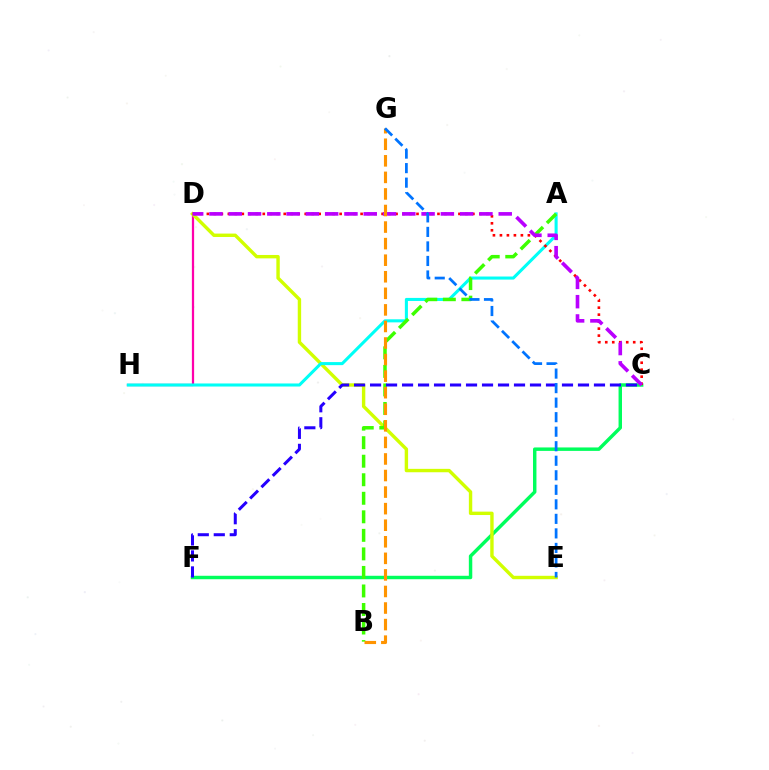{('D', 'H'): [{'color': '#ff00ac', 'line_style': 'solid', 'thickness': 1.61}], ('C', 'F'): [{'color': '#00ff5c', 'line_style': 'solid', 'thickness': 2.48}, {'color': '#2500ff', 'line_style': 'dashed', 'thickness': 2.17}], ('D', 'E'): [{'color': '#d1ff00', 'line_style': 'solid', 'thickness': 2.45}], ('A', 'H'): [{'color': '#00fff6', 'line_style': 'solid', 'thickness': 2.2}], ('A', 'B'): [{'color': '#3dff00', 'line_style': 'dashed', 'thickness': 2.52}], ('C', 'D'): [{'color': '#ff0000', 'line_style': 'dotted', 'thickness': 1.9}, {'color': '#b900ff', 'line_style': 'dashed', 'thickness': 2.62}], ('B', 'G'): [{'color': '#ff9400', 'line_style': 'dashed', 'thickness': 2.25}], ('E', 'G'): [{'color': '#0074ff', 'line_style': 'dashed', 'thickness': 1.97}]}